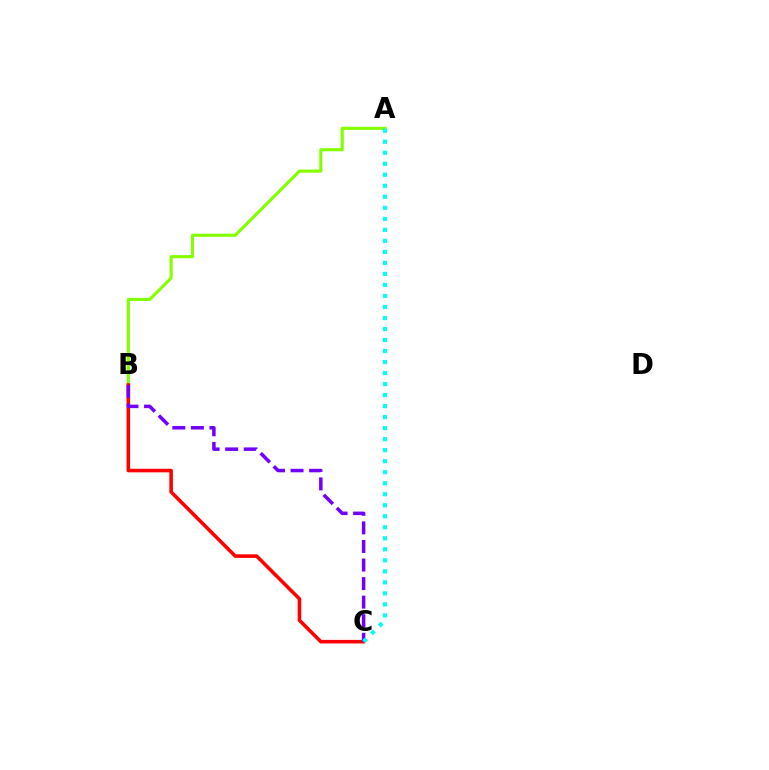{('A', 'B'): [{'color': '#84ff00', 'line_style': 'solid', 'thickness': 2.24}], ('B', 'C'): [{'color': '#ff0000', 'line_style': 'solid', 'thickness': 2.56}, {'color': '#7200ff', 'line_style': 'dashed', 'thickness': 2.52}], ('A', 'C'): [{'color': '#00fff6', 'line_style': 'dotted', 'thickness': 2.99}]}